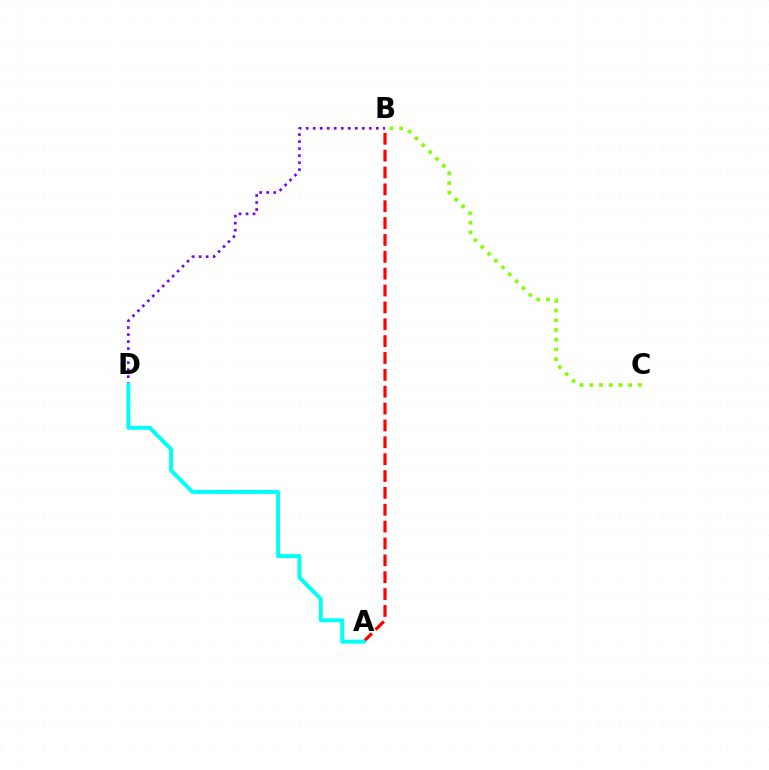{('B', 'D'): [{'color': '#7200ff', 'line_style': 'dotted', 'thickness': 1.9}], ('B', 'C'): [{'color': '#84ff00', 'line_style': 'dotted', 'thickness': 2.64}], ('A', 'B'): [{'color': '#ff0000', 'line_style': 'dashed', 'thickness': 2.29}], ('A', 'D'): [{'color': '#00fff6', 'line_style': 'solid', 'thickness': 2.83}]}